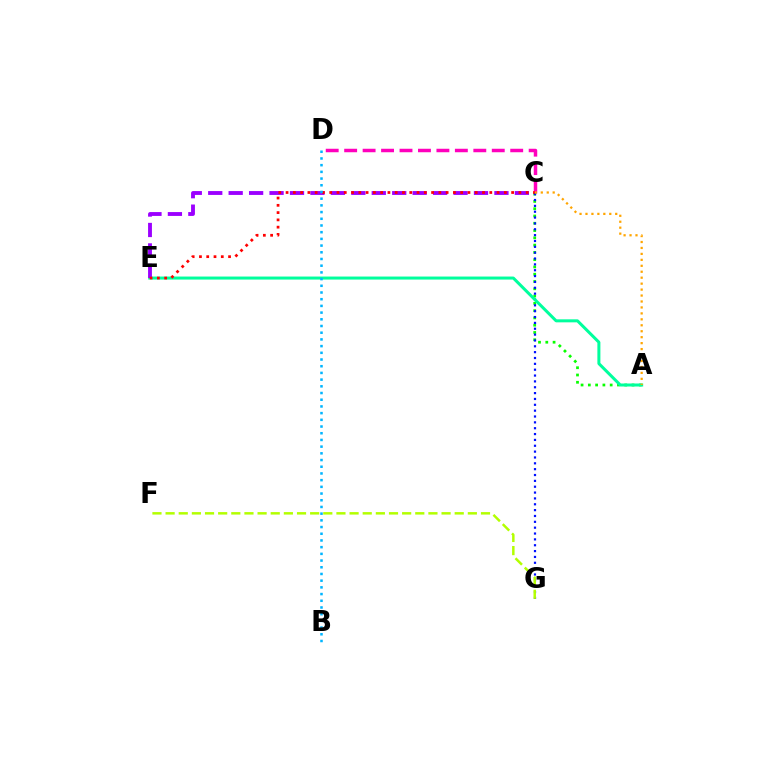{('C', 'D'): [{'color': '#ff00bd', 'line_style': 'dashed', 'thickness': 2.51}], ('A', 'C'): [{'color': '#08ff00', 'line_style': 'dotted', 'thickness': 1.98}, {'color': '#ffa500', 'line_style': 'dotted', 'thickness': 1.62}], ('C', 'G'): [{'color': '#0010ff', 'line_style': 'dotted', 'thickness': 1.59}], ('A', 'E'): [{'color': '#00ff9d', 'line_style': 'solid', 'thickness': 2.17}], ('F', 'G'): [{'color': '#b3ff00', 'line_style': 'dashed', 'thickness': 1.79}], ('C', 'E'): [{'color': '#9b00ff', 'line_style': 'dashed', 'thickness': 2.78}, {'color': '#ff0000', 'line_style': 'dotted', 'thickness': 1.98}], ('B', 'D'): [{'color': '#00b5ff', 'line_style': 'dotted', 'thickness': 1.82}]}